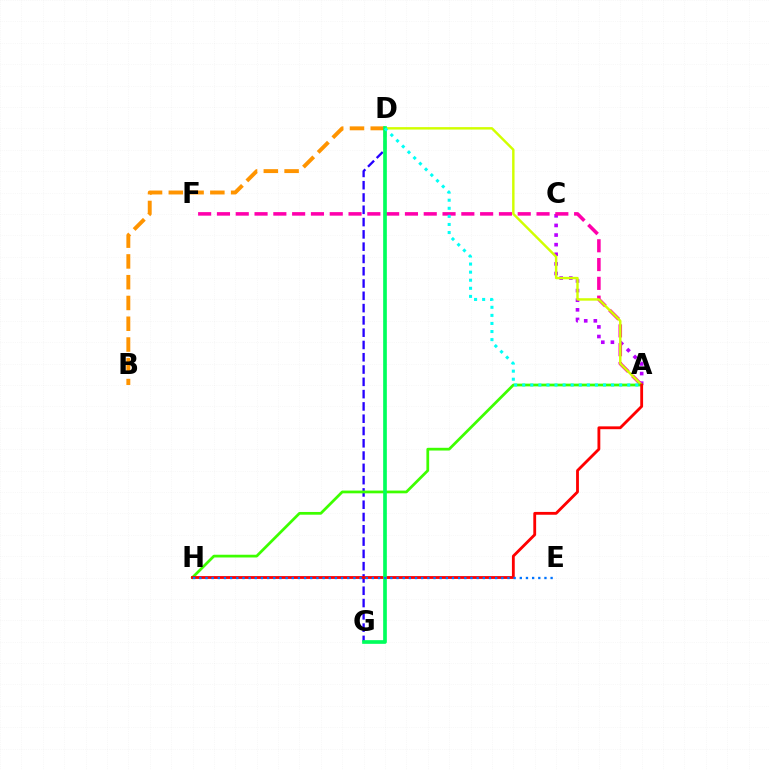{('A', 'C'): [{'color': '#b900ff', 'line_style': 'dotted', 'thickness': 2.61}], ('B', 'D'): [{'color': '#ff9400', 'line_style': 'dashed', 'thickness': 2.82}], ('A', 'F'): [{'color': '#ff00ac', 'line_style': 'dashed', 'thickness': 2.55}], ('A', 'D'): [{'color': '#d1ff00', 'line_style': 'solid', 'thickness': 1.75}, {'color': '#00fff6', 'line_style': 'dotted', 'thickness': 2.19}], ('D', 'G'): [{'color': '#2500ff', 'line_style': 'dashed', 'thickness': 1.67}, {'color': '#00ff5c', 'line_style': 'solid', 'thickness': 2.65}], ('A', 'H'): [{'color': '#3dff00', 'line_style': 'solid', 'thickness': 1.97}, {'color': '#ff0000', 'line_style': 'solid', 'thickness': 2.04}], ('E', 'H'): [{'color': '#0074ff', 'line_style': 'dotted', 'thickness': 1.67}]}